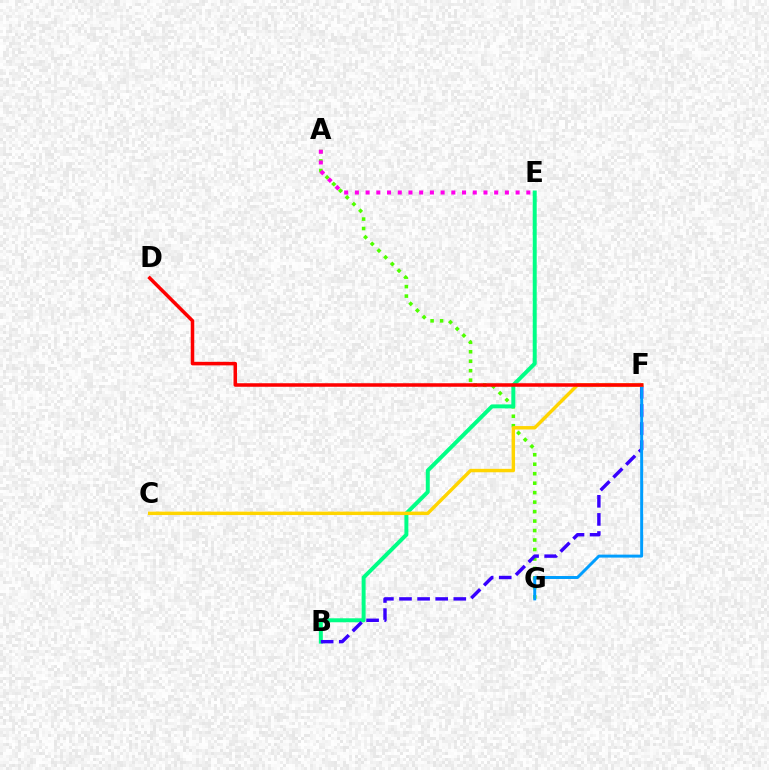{('A', 'G'): [{'color': '#4fff00', 'line_style': 'dotted', 'thickness': 2.57}], ('B', 'E'): [{'color': '#00ff86', 'line_style': 'solid', 'thickness': 2.86}], ('A', 'E'): [{'color': '#ff00ed', 'line_style': 'dotted', 'thickness': 2.91}], ('B', 'F'): [{'color': '#3700ff', 'line_style': 'dashed', 'thickness': 2.46}], ('F', 'G'): [{'color': '#009eff', 'line_style': 'solid', 'thickness': 2.13}], ('C', 'F'): [{'color': '#ffd500', 'line_style': 'solid', 'thickness': 2.48}], ('D', 'F'): [{'color': '#ff0000', 'line_style': 'solid', 'thickness': 2.54}]}